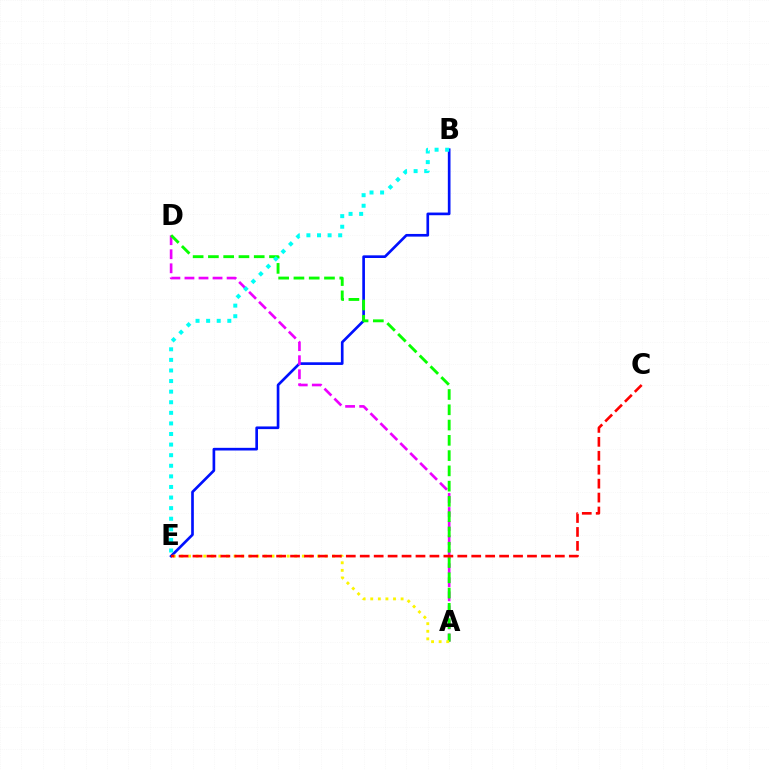{('B', 'E'): [{'color': '#0010ff', 'line_style': 'solid', 'thickness': 1.92}, {'color': '#00fff6', 'line_style': 'dotted', 'thickness': 2.88}], ('A', 'D'): [{'color': '#ee00ff', 'line_style': 'dashed', 'thickness': 1.91}, {'color': '#08ff00', 'line_style': 'dashed', 'thickness': 2.07}], ('A', 'E'): [{'color': '#fcf500', 'line_style': 'dotted', 'thickness': 2.06}], ('C', 'E'): [{'color': '#ff0000', 'line_style': 'dashed', 'thickness': 1.89}]}